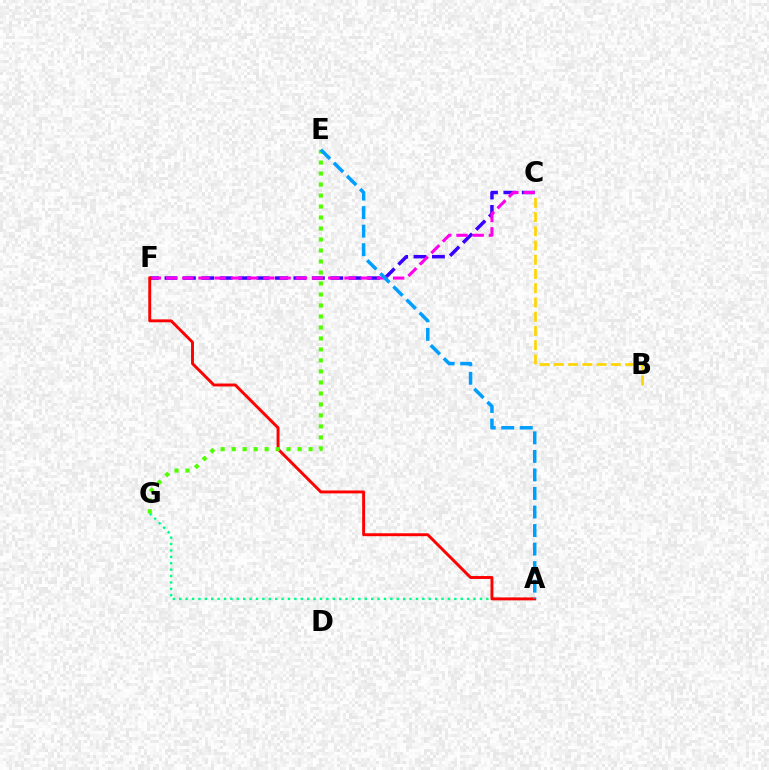{('A', 'G'): [{'color': '#00ff86', 'line_style': 'dotted', 'thickness': 1.74}], ('C', 'F'): [{'color': '#3700ff', 'line_style': 'dashed', 'thickness': 2.5}, {'color': '#ff00ed', 'line_style': 'dashed', 'thickness': 2.2}], ('A', 'F'): [{'color': '#ff0000', 'line_style': 'solid', 'thickness': 2.1}], ('B', 'C'): [{'color': '#ffd500', 'line_style': 'dashed', 'thickness': 1.93}], ('E', 'G'): [{'color': '#4fff00', 'line_style': 'dotted', 'thickness': 2.99}], ('A', 'E'): [{'color': '#009eff', 'line_style': 'dashed', 'thickness': 2.52}]}